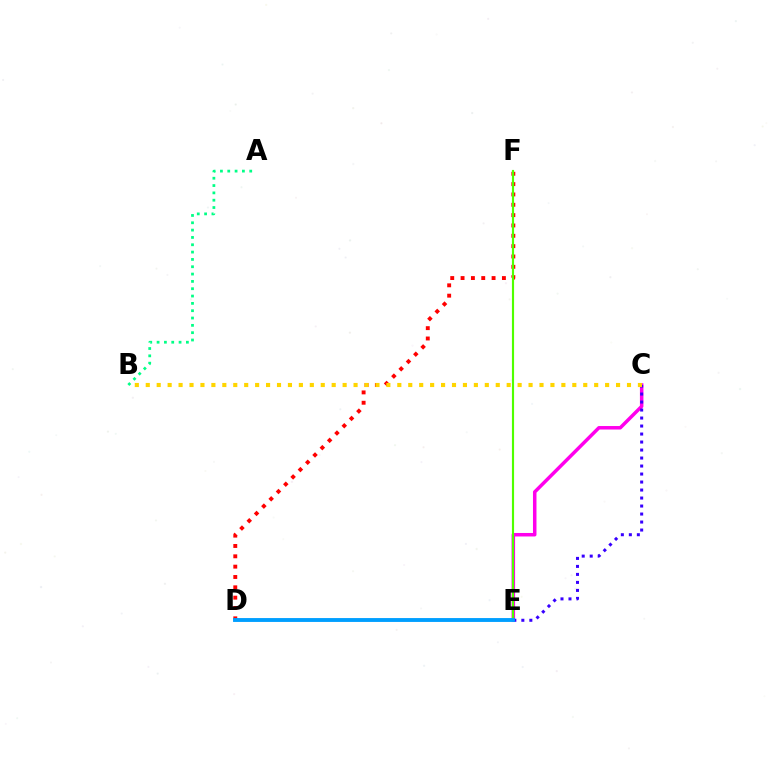{('D', 'F'): [{'color': '#ff0000', 'line_style': 'dotted', 'thickness': 2.81}], ('C', 'E'): [{'color': '#ff00ed', 'line_style': 'solid', 'thickness': 2.52}, {'color': '#3700ff', 'line_style': 'dotted', 'thickness': 2.17}], ('E', 'F'): [{'color': '#4fff00', 'line_style': 'solid', 'thickness': 1.55}], ('A', 'B'): [{'color': '#00ff86', 'line_style': 'dotted', 'thickness': 1.99}], ('B', 'C'): [{'color': '#ffd500', 'line_style': 'dotted', 'thickness': 2.97}], ('D', 'E'): [{'color': '#009eff', 'line_style': 'solid', 'thickness': 2.79}]}